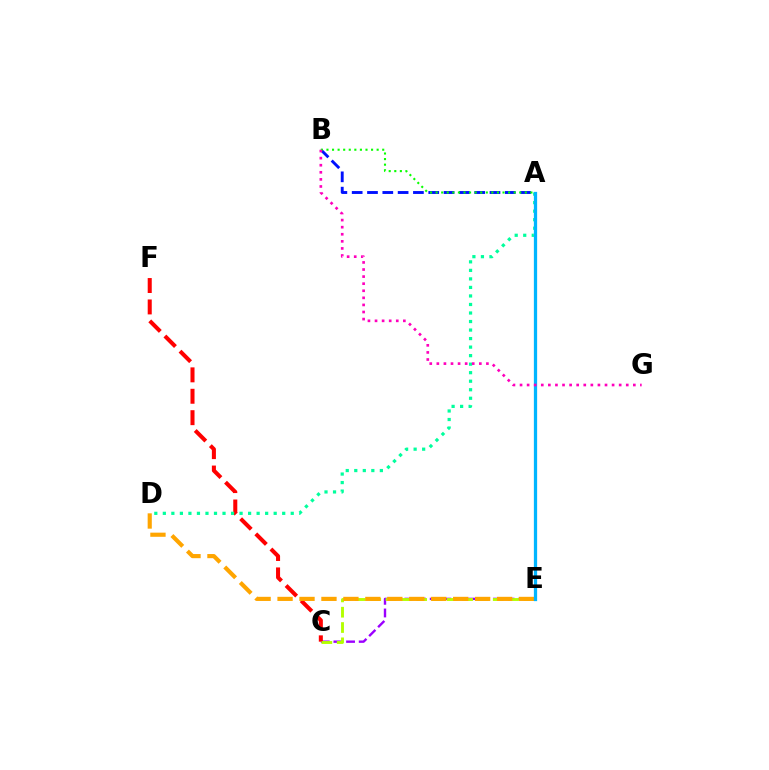{('C', 'E'): [{'color': '#9b00ff', 'line_style': 'dashed', 'thickness': 1.72}, {'color': '#b3ff00', 'line_style': 'dashed', 'thickness': 2.08}], ('C', 'F'): [{'color': '#ff0000', 'line_style': 'dashed', 'thickness': 2.91}], ('A', 'D'): [{'color': '#00ff9d', 'line_style': 'dotted', 'thickness': 2.32}], ('D', 'E'): [{'color': '#ffa500', 'line_style': 'dashed', 'thickness': 2.98}], ('A', 'E'): [{'color': '#00b5ff', 'line_style': 'solid', 'thickness': 2.35}], ('A', 'B'): [{'color': '#0010ff', 'line_style': 'dashed', 'thickness': 2.08}, {'color': '#08ff00', 'line_style': 'dotted', 'thickness': 1.51}], ('B', 'G'): [{'color': '#ff00bd', 'line_style': 'dotted', 'thickness': 1.92}]}